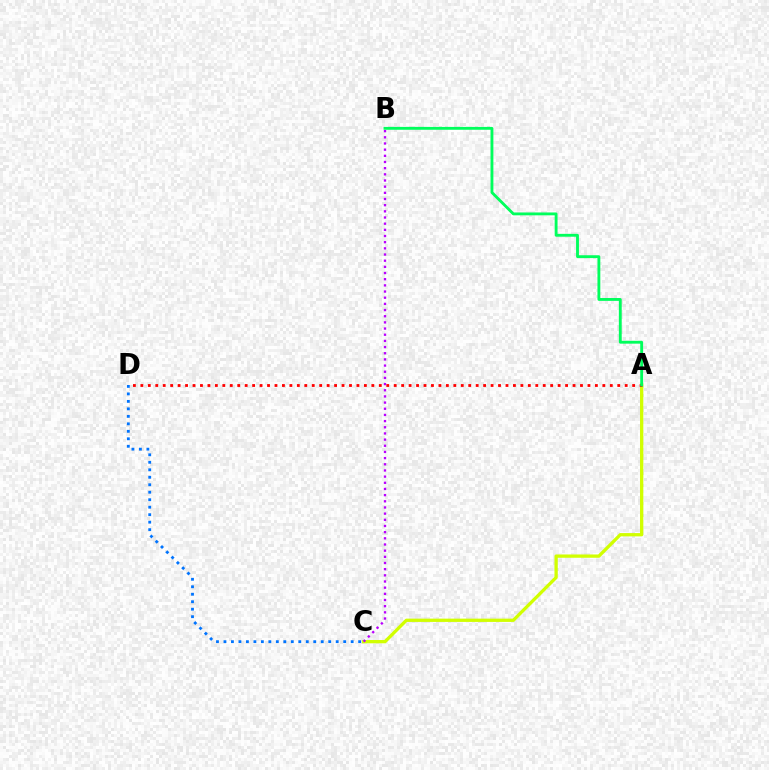{('A', 'C'): [{'color': '#d1ff00', 'line_style': 'solid', 'thickness': 2.37}], ('B', 'C'): [{'color': '#b900ff', 'line_style': 'dotted', 'thickness': 1.68}], ('A', 'D'): [{'color': '#ff0000', 'line_style': 'dotted', 'thickness': 2.02}], ('A', 'B'): [{'color': '#00ff5c', 'line_style': 'solid', 'thickness': 2.06}], ('C', 'D'): [{'color': '#0074ff', 'line_style': 'dotted', 'thickness': 2.03}]}